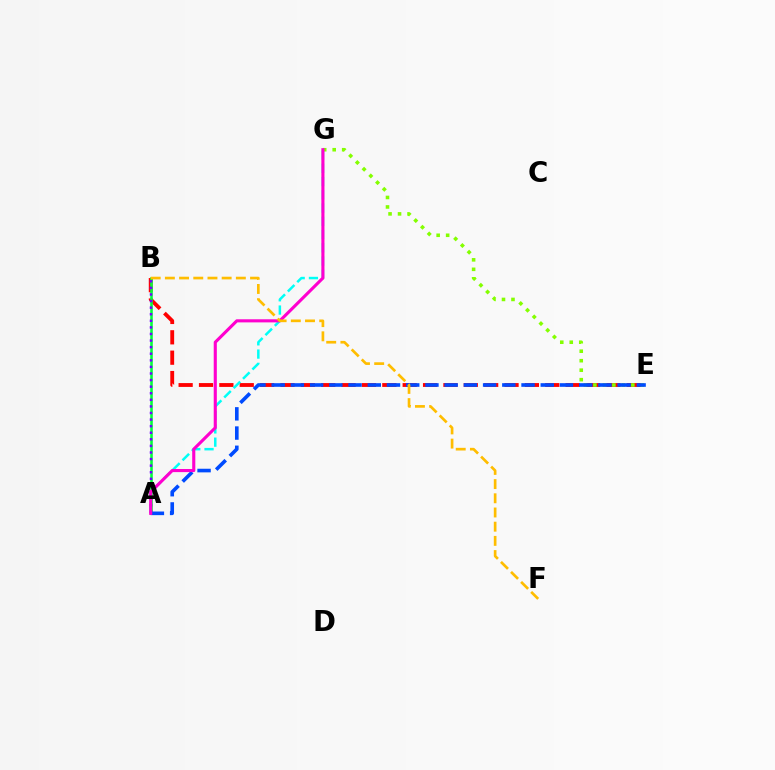{('B', 'E'): [{'color': '#ff0000', 'line_style': 'dashed', 'thickness': 2.77}], ('A', 'G'): [{'color': '#00fff6', 'line_style': 'dashed', 'thickness': 1.8}, {'color': '#ff00cf', 'line_style': 'solid', 'thickness': 2.24}], ('A', 'B'): [{'color': '#00ff39', 'line_style': 'solid', 'thickness': 1.85}, {'color': '#7200ff', 'line_style': 'dotted', 'thickness': 1.79}], ('E', 'G'): [{'color': '#84ff00', 'line_style': 'dotted', 'thickness': 2.58}], ('A', 'E'): [{'color': '#004bff', 'line_style': 'dashed', 'thickness': 2.61}], ('B', 'F'): [{'color': '#ffbd00', 'line_style': 'dashed', 'thickness': 1.93}]}